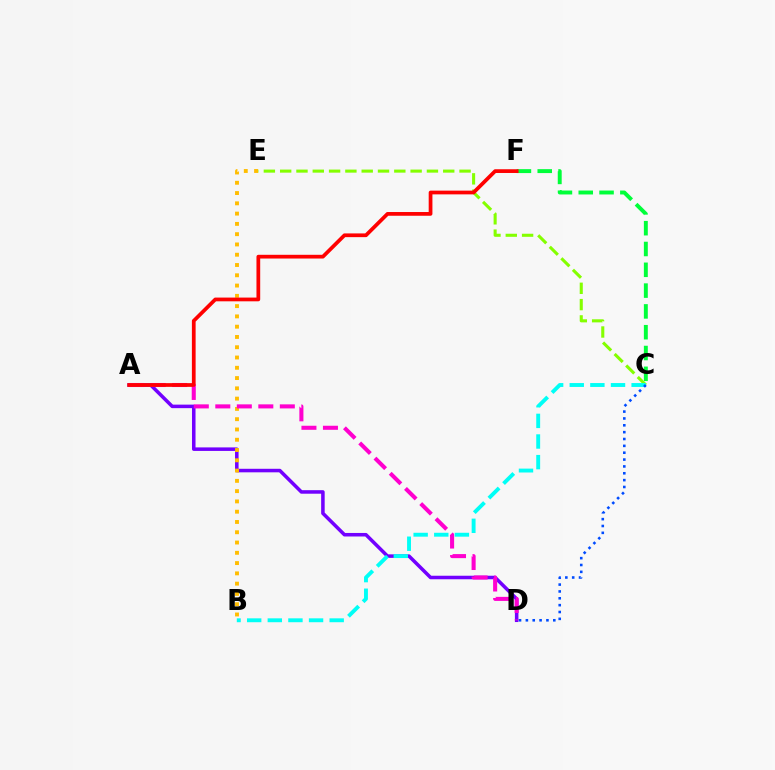{('A', 'D'): [{'color': '#7200ff', 'line_style': 'solid', 'thickness': 2.54}, {'color': '#ff00cf', 'line_style': 'dashed', 'thickness': 2.92}], ('B', 'E'): [{'color': '#ffbd00', 'line_style': 'dotted', 'thickness': 2.79}], ('C', 'F'): [{'color': '#00ff39', 'line_style': 'dashed', 'thickness': 2.83}], ('C', 'E'): [{'color': '#84ff00', 'line_style': 'dashed', 'thickness': 2.22}], ('A', 'F'): [{'color': '#ff0000', 'line_style': 'solid', 'thickness': 2.69}], ('B', 'C'): [{'color': '#00fff6', 'line_style': 'dashed', 'thickness': 2.8}], ('C', 'D'): [{'color': '#004bff', 'line_style': 'dotted', 'thickness': 1.86}]}